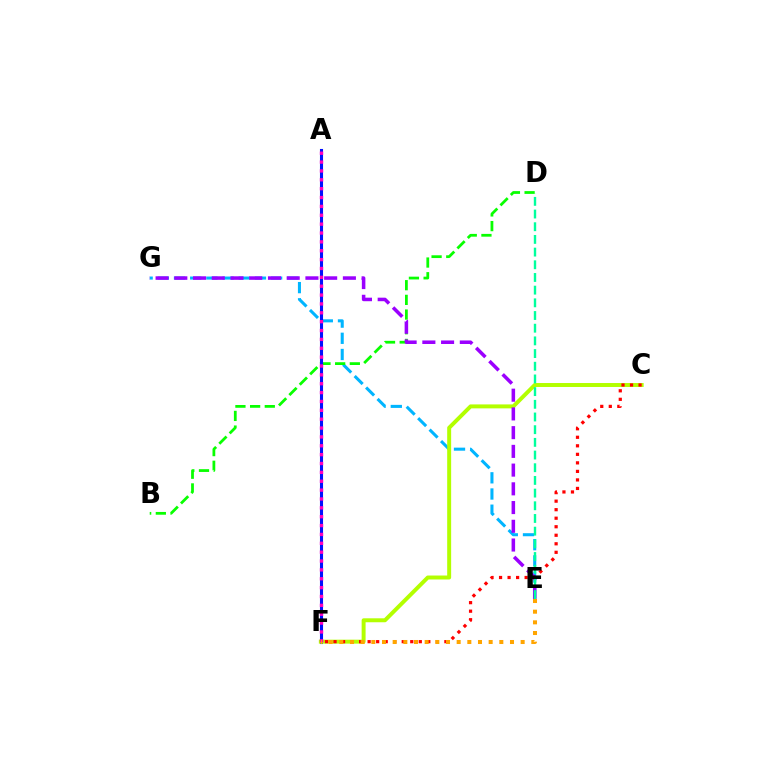{('E', 'G'): [{'color': '#00b5ff', 'line_style': 'dashed', 'thickness': 2.2}, {'color': '#9b00ff', 'line_style': 'dashed', 'thickness': 2.54}], ('B', 'D'): [{'color': '#08ff00', 'line_style': 'dashed', 'thickness': 1.99}], ('A', 'F'): [{'color': '#0010ff', 'line_style': 'solid', 'thickness': 2.21}, {'color': '#ff00bd', 'line_style': 'dotted', 'thickness': 2.41}], ('C', 'F'): [{'color': '#b3ff00', 'line_style': 'solid', 'thickness': 2.85}, {'color': '#ff0000', 'line_style': 'dotted', 'thickness': 2.32}], ('D', 'E'): [{'color': '#00ff9d', 'line_style': 'dashed', 'thickness': 1.72}], ('E', 'F'): [{'color': '#ffa500', 'line_style': 'dotted', 'thickness': 2.9}]}